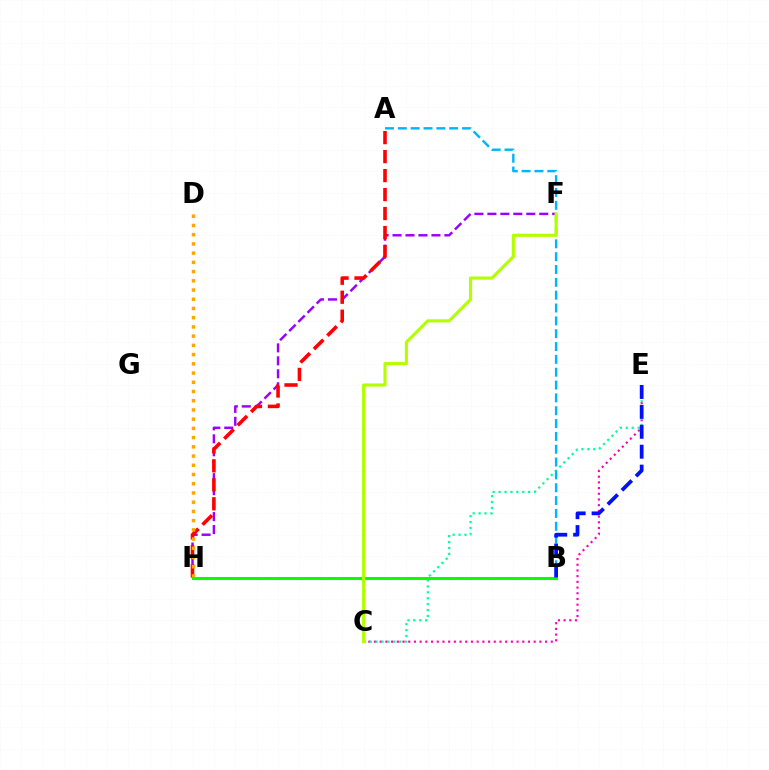{('C', 'E'): [{'color': '#ff00bd', 'line_style': 'dotted', 'thickness': 1.55}, {'color': '#00ff9d', 'line_style': 'dotted', 'thickness': 1.61}], ('B', 'H'): [{'color': '#08ff00', 'line_style': 'solid', 'thickness': 2.2}], ('F', 'H'): [{'color': '#9b00ff', 'line_style': 'dashed', 'thickness': 1.76}], ('A', 'H'): [{'color': '#ff0000', 'line_style': 'dashed', 'thickness': 2.58}], ('A', 'B'): [{'color': '#00b5ff', 'line_style': 'dashed', 'thickness': 1.74}], ('D', 'H'): [{'color': '#ffa500', 'line_style': 'dotted', 'thickness': 2.51}], ('B', 'E'): [{'color': '#0010ff', 'line_style': 'dashed', 'thickness': 2.71}], ('C', 'F'): [{'color': '#b3ff00', 'line_style': 'solid', 'thickness': 2.25}]}